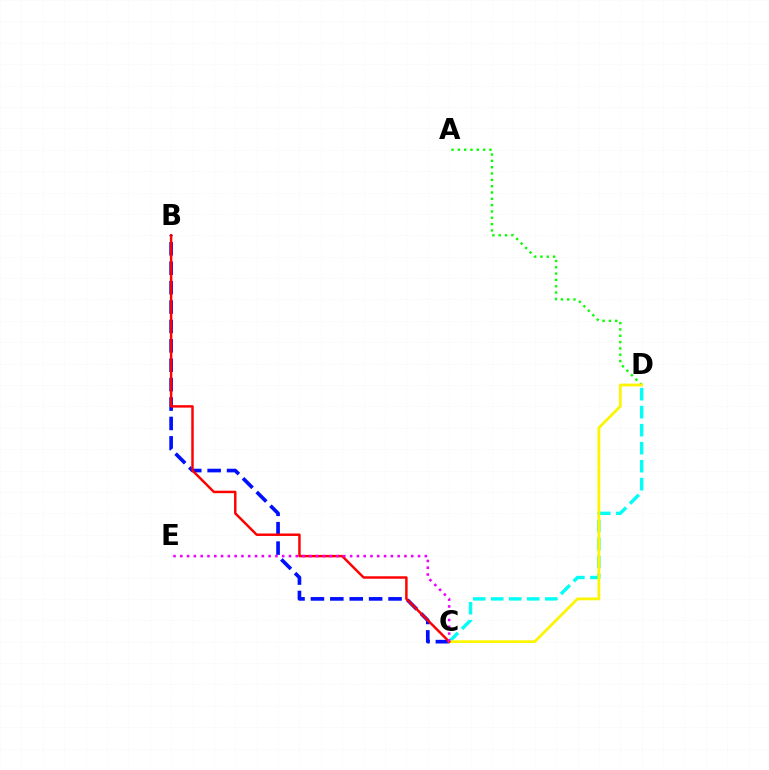{('C', 'D'): [{'color': '#00fff6', 'line_style': 'dashed', 'thickness': 2.45}, {'color': '#fcf500', 'line_style': 'solid', 'thickness': 1.99}], ('A', 'D'): [{'color': '#08ff00', 'line_style': 'dotted', 'thickness': 1.72}], ('B', 'C'): [{'color': '#0010ff', 'line_style': 'dashed', 'thickness': 2.64}, {'color': '#ff0000', 'line_style': 'solid', 'thickness': 1.77}], ('C', 'E'): [{'color': '#ee00ff', 'line_style': 'dotted', 'thickness': 1.85}]}